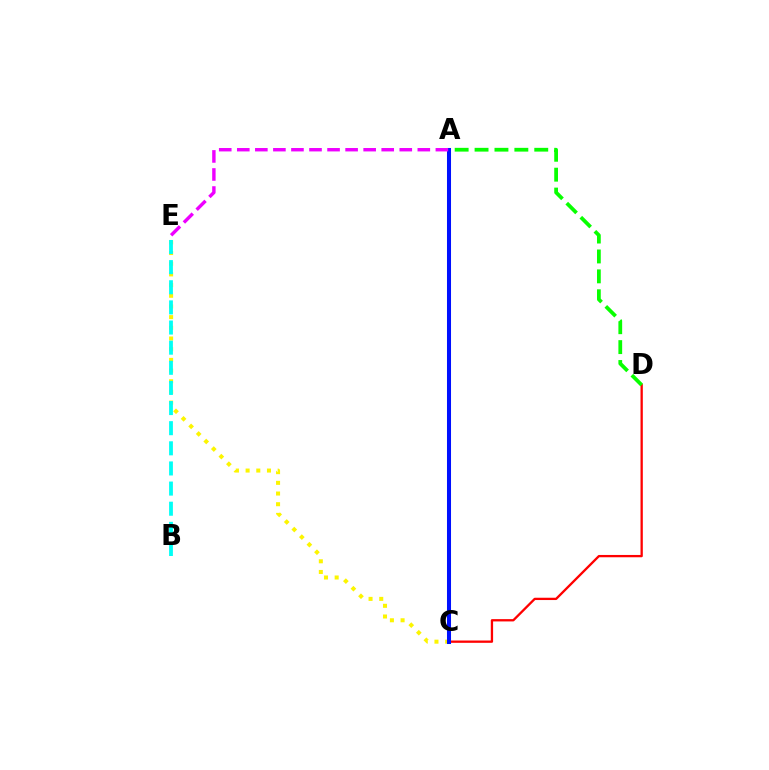{('C', 'E'): [{'color': '#fcf500', 'line_style': 'dotted', 'thickness': 2.9}], ('C', 'D'): [{'color': '#ff0000', 'line_style': 'solid', 'thickness': 1.66}], ('A', 'D'): [{'color': '#08ff00', 'line_style': 'dashed', 'thickness': 2.7}], ('B', 'E'): [{'color': '#00fff6', 'line_style': 'dashed', 'thickness': 2.73}], ('A', 'C'): [{'color': '#0010ff', 'line_style': 'solid', 'thickness': 2.91}], ('A', 'E'): [{'color': '#ee00ff', 'line_style': 'dashed', 'thickness': 2.45}]}